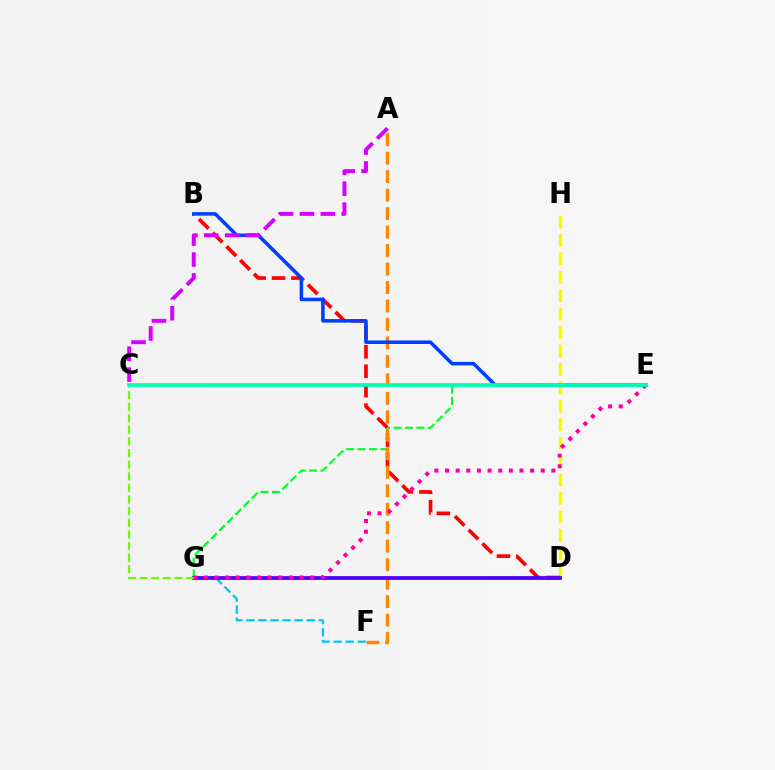{('F', 'G'): [{'color': '#00c7ff', 'line_style': 'dashed', 'thickness': 1.64}], ('E', 'G'): [{'color': '#00ff27', 'line_style': 'dashed', 'thickness': 1.56}, {'color': '#ff00a0', 'line_style': 'dotted', 'thickness': 2.89}], ('D', 'H'): [{'color': '#eeff00', 'line_style': 'dashed', 'thickness': 2.5}], ('B', 'D'): [{'color': '#ff0000', 'line_style': 'dashed', 'thickness': 2.64}], ('A', 'F'): [{'color': '#ff8800', 'line_style': 'dashed', 'thickness': 2.51}], ('B', 'E'): [{'color': '#003fff', 'line_style': 'solid', 'thickness': 2.54}], ('D', 'G'): [{'color': '#4f00ff', 'line_style': 'solid', 'thickness': 2.72}], ('A', 'C'): [{'color': '#d600ff', 'line_style': 'dashed', 'thickness': 2.84}], ('C', 'G'): [{'color': '#66ff00', 'line_style': 'dashed', 'thickness': 1.58}], ('C', 'E'): [{'color': '#00ffaf', 'line_style': 'solid', 'thickness': 2.66}]}